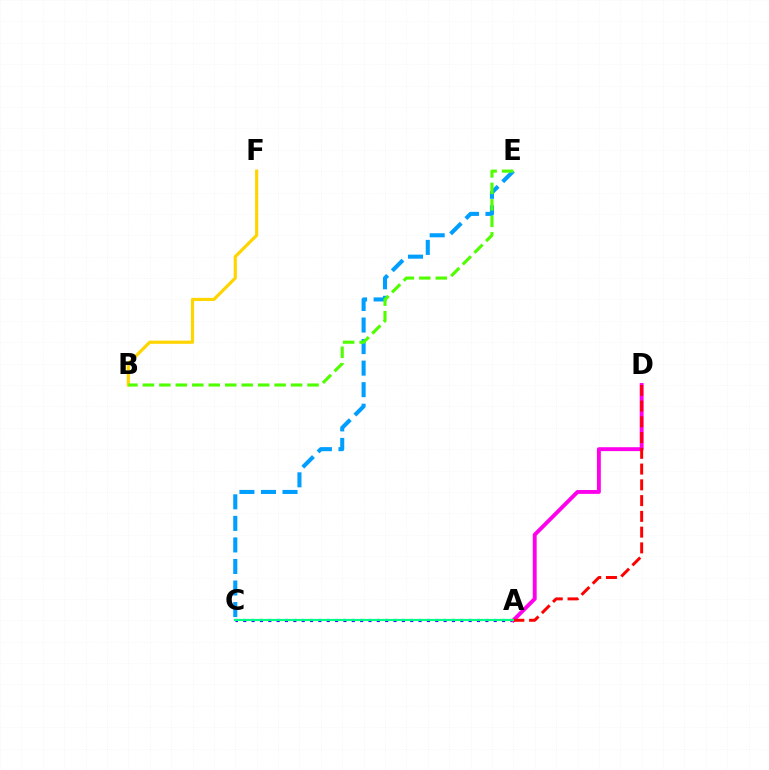{('A', 'C'): [{'color': '#3700ff', 'line_style': 'dotted', 'thickness': 2.27}, {'color': '#00ff86', 'line_style': 'solid', 'thickness': 1.58}], ('C', 'E'): [{'color': '#009eff', 'line_style': 'dashed', 'thickness': 2.93}], ('B', 'F'): [{'color': '#ffd500', 'line_style': 'solid', 'thickness': 2.29}], ('A', 'D'): [{'color': '#ff00ed', 'line_style': 'solid', 'thickness': 2.81}, {'color': '#ff0000', 'line_style': 'dashed', 'thickness': 2.14}], ('B', 'E'): [{'color': '#4fff00', 'line_style': 'dashed', 'thickness': 2.24}]}